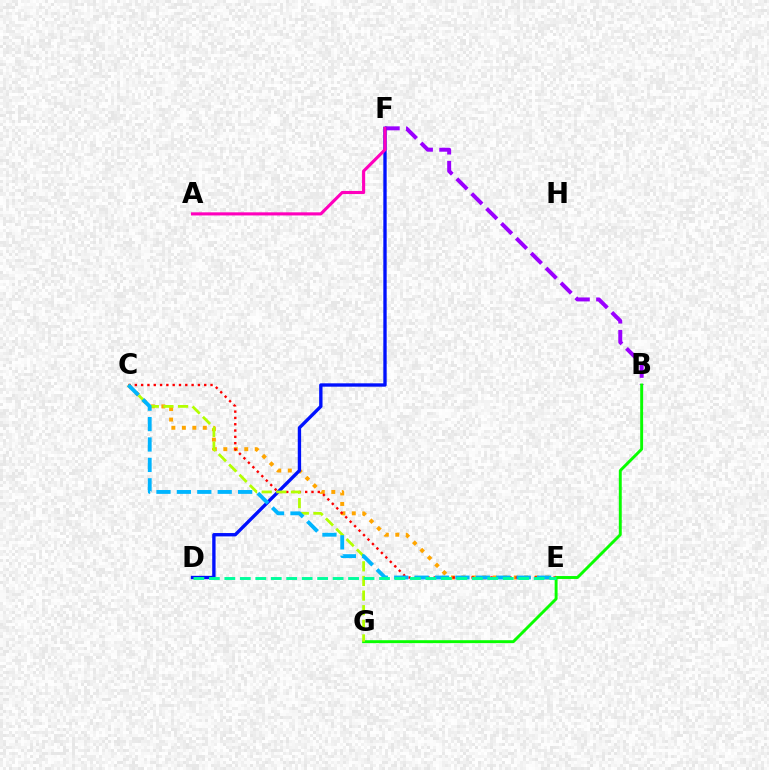{('B', 'F'): [{'color': '#9b00ff', 'line_style': 'dashed', 'thickness': 2.86}], ('C', 'E'): [{'color': '#ffa500', 'line_style': 'dotted', 'thickness': 2.85}, {'color': '#ff0000', 'line_style': 'dotted', 'thickness': 1.71}, {'color': '#00b5ff', 'line_style': 'dashed', 'thickness': 2.77}], ('D', 'F'): [{'color': '#0010ff', 'line_style': 'solid', 'thickness': 2.41}], ('B', 'G'): [{'color': '#08ff00', 'line_style': 'solid', 'thickness': 2.1}], ('C', 'G'): [{'color': '#b3ff00', 'line_style': 'dashed', 'thickness': 1.99}], ('A', 'F'): [{'color': '#ff00bd', 'line_style': 'solid', 'thickness': 2.24}], ('D', 'E'): [{'color': '#00ff9d', 'line_style': 'dashed', 'thickness': 2.1}]}